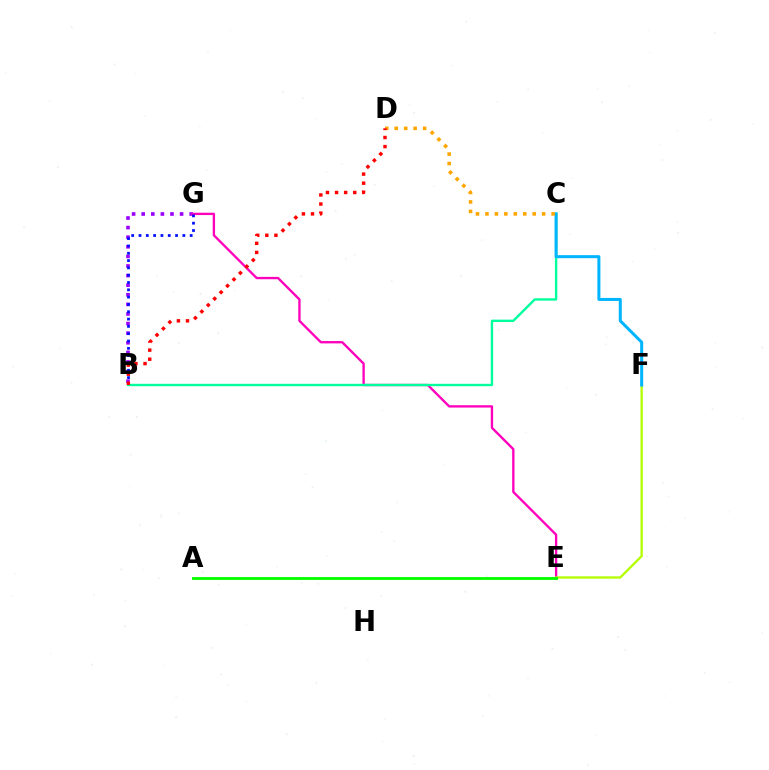{('B', 'G'): [{'color': '#9b00ff', 'line_style': 'dotted', 'thickness': 2.61}, {'color': '#0010ff', 'line_style': 'dotted', 'thickness': 1.99}], ('E', 'G'): [{'color': '#ff00bd', 'line_style': 'solid', 'thickness': 1.69}], ('E', 'F'): [{'color': '#b3ff00', 'line_style': 'solid', 'thickness': 1.66}], ('A', 'E'): [{'color': '#08ff00', 'line_style': 'solid', 'thickness': 2.07}], ('B', 'C'): [{'color': '#00ff9d', 'line_style': 'solid', 'thickness': 1.72}], ('C', 'F'): [{'color': '#00b5ff', 'line_style': 'solid', 'thickness': 2.18}], ('C', 'D'): [{'color': '#ffa500', 'line_style': 'dotted', 'thickness': 2.57}], ('B', 'D'): [{'color': '#ff0000', 'line_style': 'dotted', 'thickness': 2.47}]}